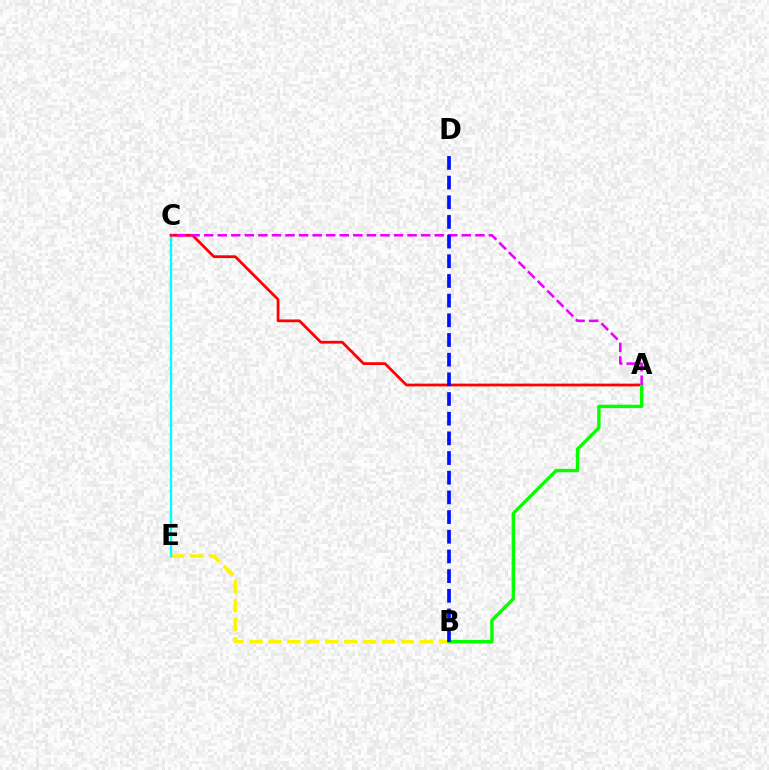{('B', 'E'): [{'color': '#fcf500', 'line_style': 'dashed', 'thickness': 2.57}], ('C', 'E'): [{'color': '#00fff6', 'line_style': 'solid', 'thickness': 1.73}], ('A', 'C'): [{'color': '#ff0000', 'line_style': 'solid', 'thickness': 1.98}, {'color': '#ee00ff', 'line_style': 'dashed', 'thickness': 1.84}], ('A', 'B'): [{'color': '#08ff00', 'line_style': 'solid', 'thickness': 2.44}], ('B', 'D'): [{'color': '#0010ff', 'line_style': 'dashed', 'thickness': 2.67}]}